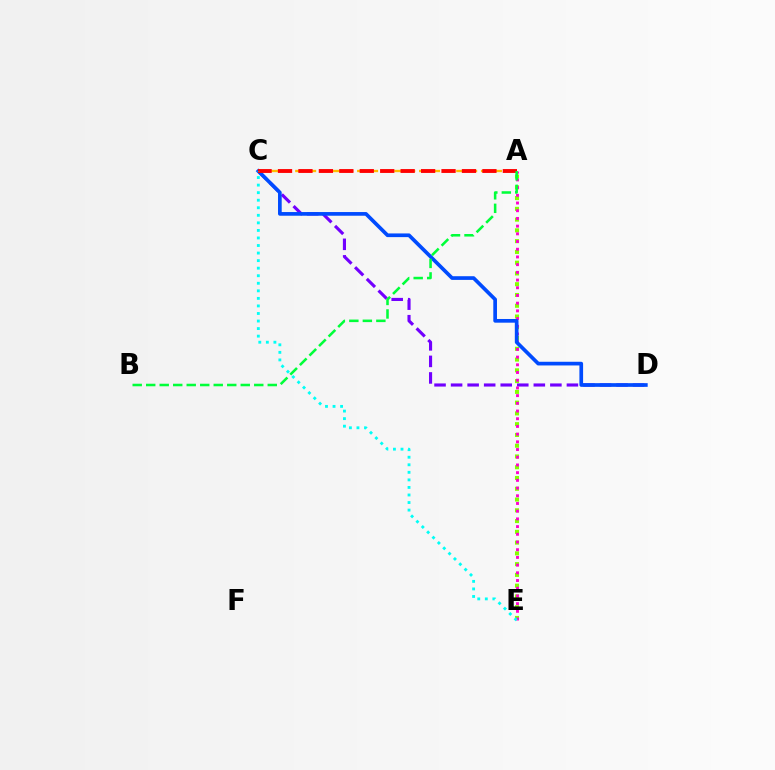{('A', 'E'): [{'color': '#84ff00', 'line_style': 'dotted', 'thickness': 2.93}, {'color': '#ff00cf', 'line_style': 'dotted', 'thickness': 2.09}], ('C', 'D'): [{'color': '#7200ff', 'line_style': 'dashed', 'thickness': 2.25}, {'color': '#004bff', 'line_style': 'solid', 'thickness': 2.66}], ('A', 'C'): [{'color': '#ffbd00', 'line_style': 'dashed', 'thickness': 1.68}, {'color': '#ff0000', 'line_style': 'dashed', 'thickness': 2.78}], ('C', 'E'): [{'color': '#00fff6', 'line_style': 'dotted', 'thickness': 2.05}], ('A', 'B'): [{'color': '#00ff39', 'line_style': 'dashed', 'thickness': 1.83}]}